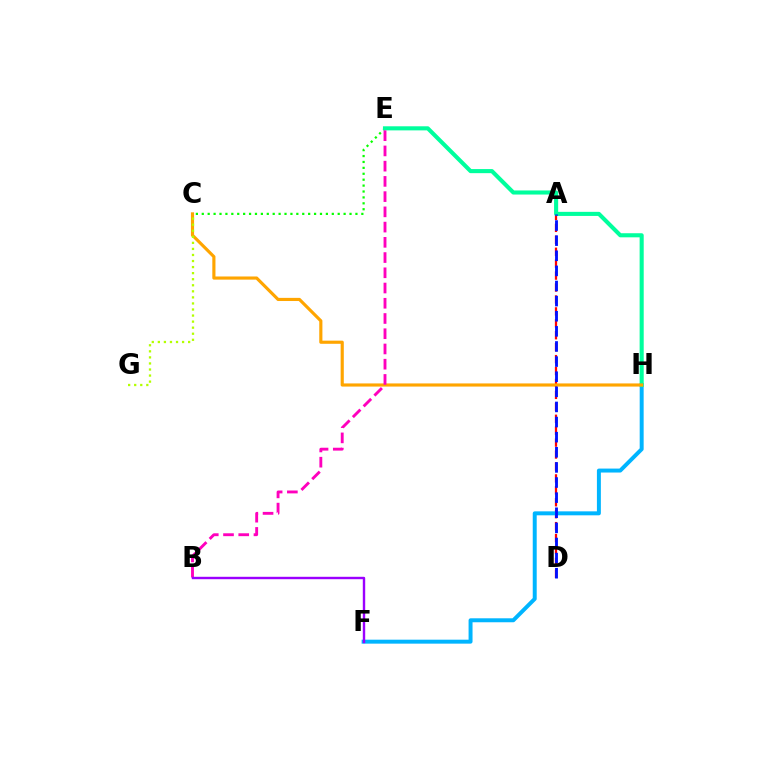{('A', 'D'): [{'color': '#ff0000', 'line_style': 'dashed', 'thickness': 1.62}, {'color': '#0010ff', 'line_style': 'dashed', 'thickness': 2.05}], ('F', 'H'): [{'color': '#00b5ff', 'line_style': 'solid', 'thickness': 2.85}], ('C', 'E'): [{'color': '#08ff00', 'line_style': 'dotted', 'thickness': 1.61}], ('E', 'H'): [{'color': '#00ff9d', 'line_style': 'solid', 'thickness': 2.94}], ('C', 'H'): [{'color': '#ffa500', 'line_style': 'solid', 'thickness': 2.27}], ('B', 'E'): [{'color': '#ff00bd', 'line_style': 'dashed', 'thickness': 2.07}], ('C', 'G'): [{'color': '#b3ff00', 'line_style': 'dotted', 'thickness': 1.65}], ('B', 'F'): [{'color': '#9b00ff', 'line_style': 'solid', 'thickness': 1.73}]}